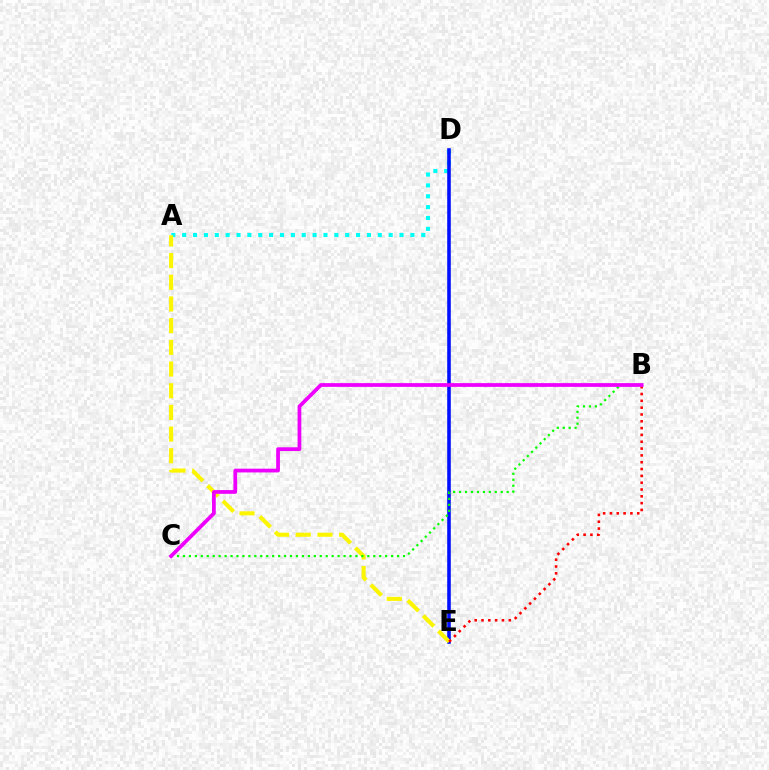{('A', 'D'): [{'color': '#00fff6', 'line_style': 'dotted', 'thickness': 2.95}], ('D', 'E'): [{'color': '#0010ff', 'line_style': 'solid', 'thickness': 2.58}], ('A', 'E'): [{'color': '#fcf500', 'line_style': 'dashed', 'thickness': 2.95}], ('B', 'C'): [{'color': '#08ff00', 'line_style': 'dotted', 'thickness': 1.62}, {'color': '#ee00ff', 'line_style': 'solid', 'thickness': 2.7}], ('B', 'E'): [{'color': '#ff0000', 'line_style': 'dotted', 'thickness': 1.85}]}